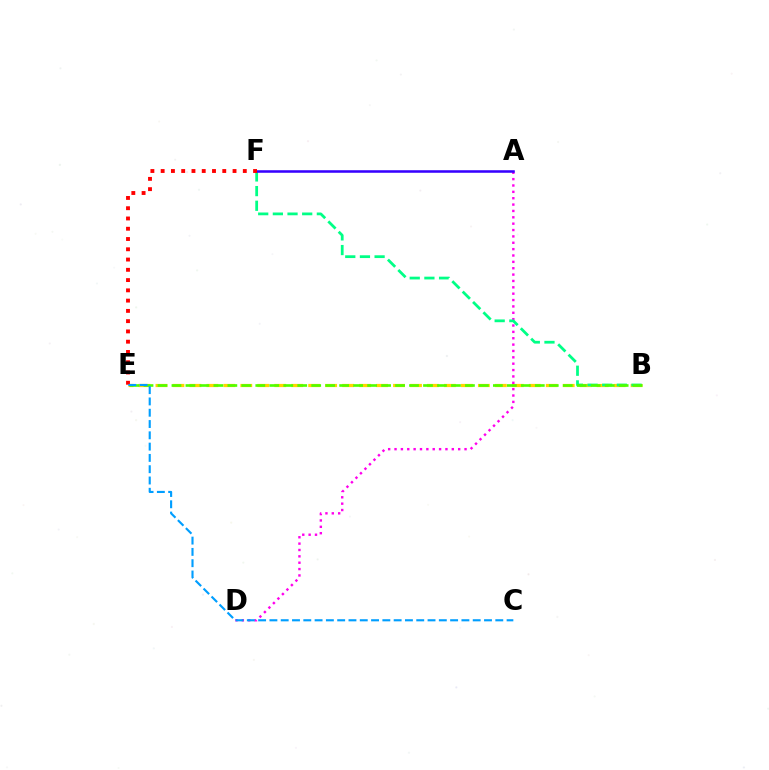{('B', 'E'): [{'color': '#ffd500', 'line_style': 'dashed', 'thickness': 2.31}, {'color': '#4fff00', 'line_style': 'dashed', 'thickness': 1.9}], ('A', 'D'): [{'color': '#ff00ed', 'line_style': 'dotted', 'thickness': 1.73}], ('B', 'F'): [{'color': '#00ff86', 'line_style': 'dashed', 'thickness': 1.99}], ('A', 'F'): [{'color': '#3700ff', 'line_style': 'solid', 'thickness': 1.83}], ('E', 'F'): [{'color': '#ff0000', 'line_style': 'dotted', 'thickness': 2.79}], ('C', 'E'): [{'color': '#009eff', 'line_style': 'dashed', 'thickness': 1.53}]}